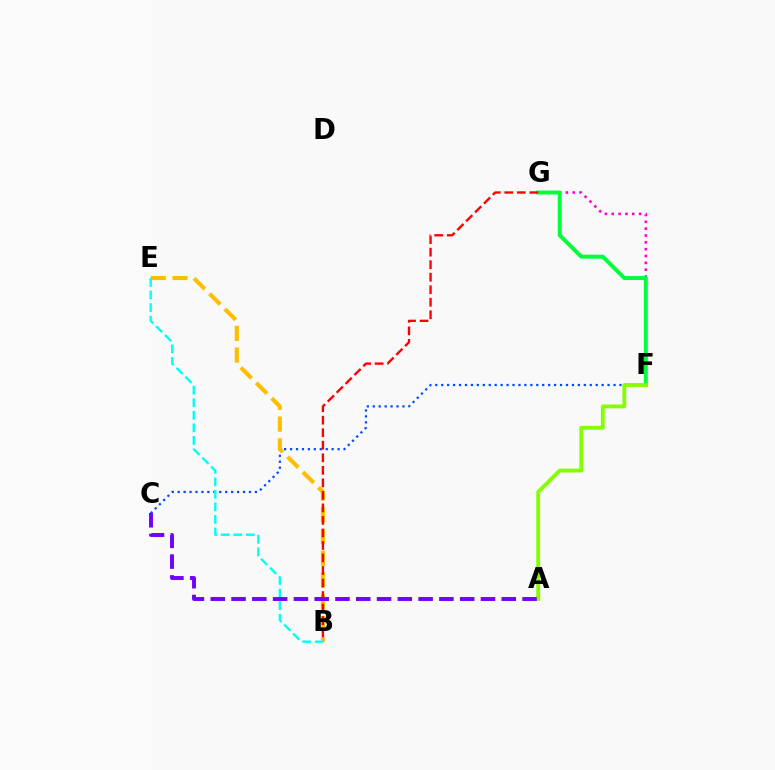{('F', 'G'): [{'color': '#ff00cf', 'line_style': 'dotted', 'thickness': 1.86}, {'color': '#00ff39', 'line_style': 'solid', 'thickness': 2.83}], ('C', 'F'): [{'color': '#004bff', 'line_style': 'dotted', 'thickness': 1.61}], ('B', 'E'): [{'color': '#ffbd00', 'line_style': 'dashed', 'thickness': 2.95}, {'color': '#00fff6', 'line_style': 'dashed', 'thickness': 1.71}], ('A', 'F'): [{'color': '#84ff00', 'line_style': 'solid', 'thickness': 2.78}], ('B', 'G'): [{'color': '#ff0000', 'line_style': 'dashed', 'thickness': 1.7}], ('A', 'C'): [{'color': '#7200ff', 'line_style': 'dashed', 'thickness': 2.82}]}